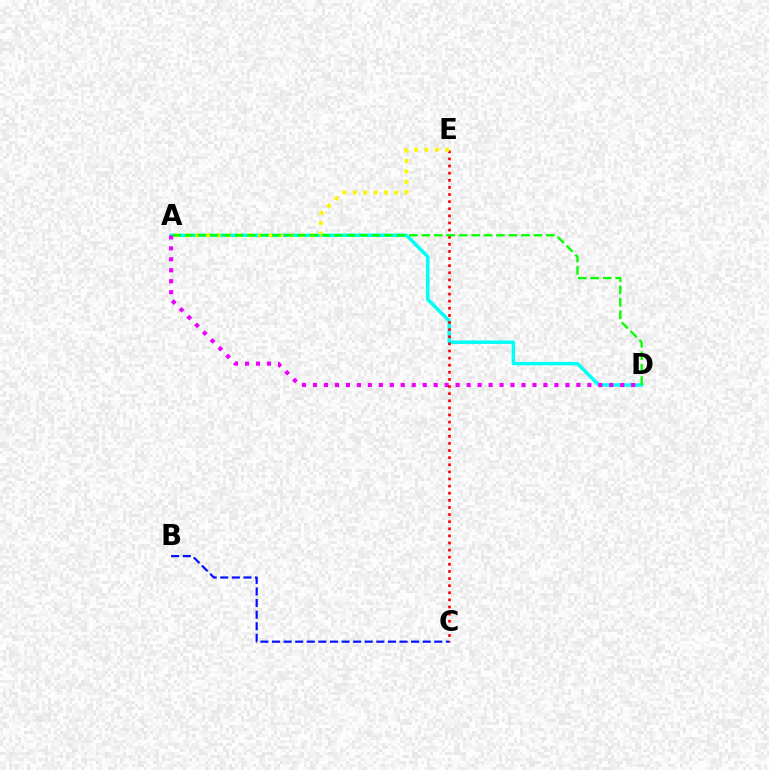{('A', 'D'): [{'color': '#00fff6', 'line_style': 'solid', 'thickness': 2.51}, {'color': '#ee00ff', 'line_style': 'dotted', 'thickness': 2.98}, {'color': '#08ff00', 'line_style': 'dashed', 'thickness': 1.69}], ('C', 'E'): [{'color': '#ff0000', 'line_style': 'dotted', 'thickness': 1.93}], ('B', 'C'): [{'color': '#0010ff', 'line_style': 'dashed', 'thickness': 1.57}], ('A', 'E'): [{'color': '#fcf500', 'line_style': 'dotted', 'thickness': 2.83}]}